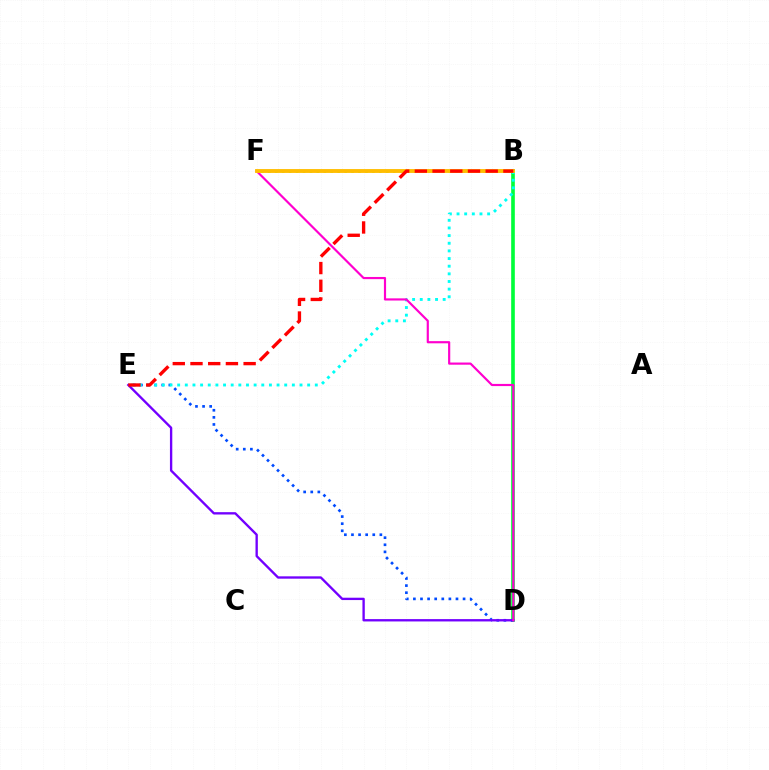{('B', 'D'): [{'color': '#00ff39', 'line_style': 'solid', 'thickness': 2.62}], ('D', 'E'): [{'color': '#004bff', 'line_style': 'dotted', 'thickness': 1.93}, {'color': '#7200ff', 'line_style': 'solid', 'thickness': 1.69}], ('B', 'E'): [{'color': '#00fff6', 'line_style': 'dotted', 'thickness': 2.08}, {'color': '#ff0000', 'line_style': 'dashed', 'thickness': 2.41}], ('B', 'F'): [{'color': '#84ff00', 'line_style': 'dotted', 'thickness': 1.89}, {'color': '#ffbd00', 'line_style': 'solid', 'thickness': 2.78}], ('D', 'F'): [{'color': '#ff00cf', 'line_style': 'solid', 'thickness': 1.56}]}